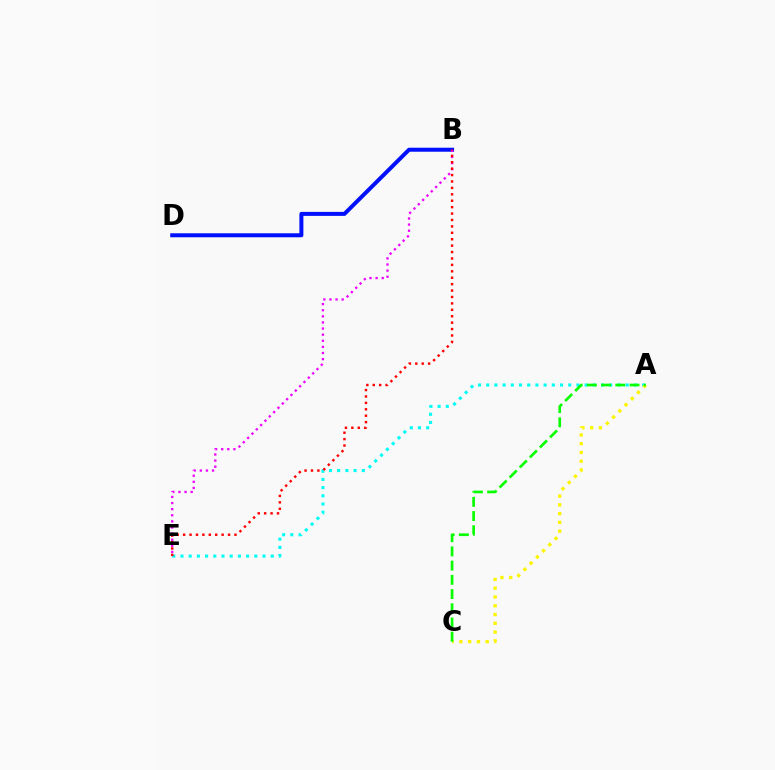{('B', 'D'): [{'color': '#0010ff', 'line_style': 'solid', 'thickness': 2.88}], ('A', 'E'): [{'color': '#00fff6', 'line_style': 'dotted', 'thickness': 2.23}], ('B', 'E'): [{'color': '#ee00ff', 'line_style': 'dotted', 'thickness': 1.66}, {'color': '#ff0000', 'line_style': 'dotted', 'thickness': 1.74}], ('A', 'C'): [{'color': '#fcf500', 'line_style': 'dotted', 'thickness': 2.38}, {'color': '#08ff00', 'line_style': 'dashed', 'thickness': 1.93}]}